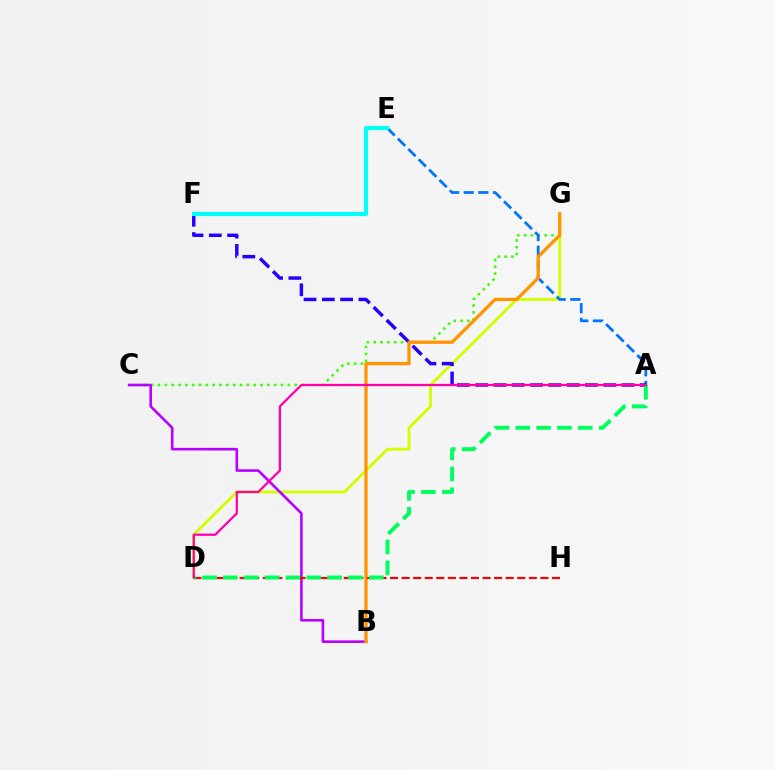{('C', 'G'): [{'color': '#3dff00', 'line_style': 'dotted', 'thickness': 1.86}], ('D', 'G'): [{'color': '#d1ff00', 'line_style': 'solid', 'thickness': 2.07}], ('B', 'C'): [{'color': '#b900ff', 'line_style': 'solid', 'thickness': 1.87}], ('A', 'E'): [{'color': '#0074ff', 'line_style': 'dashed', 'thickness': 1.99}], ('A', 'F'): [{'color': '#2500ff', 'line_style': 'dashed', 'thickness': 2.48}], ('B', 'G'): [{'color': '#ff9400', 'line_style': 'solid', 'thickness': 2.36}], ('D', 'H'): [{'color': '#ff0000', 'line_style': 'dashed', 'thickness': 1.57}], ('E', 'F'): [{'color': '#00fff6', 'line_style': 'solid', 'thickness': 2.98}], ('A', 'D'): [{'color': '#00ff5c', 'line_style': 'dashed', 'thickness': 2.83}, {'color': '#ff00ac', 'line_style': 'solid', 'thickness': 1.63}]}